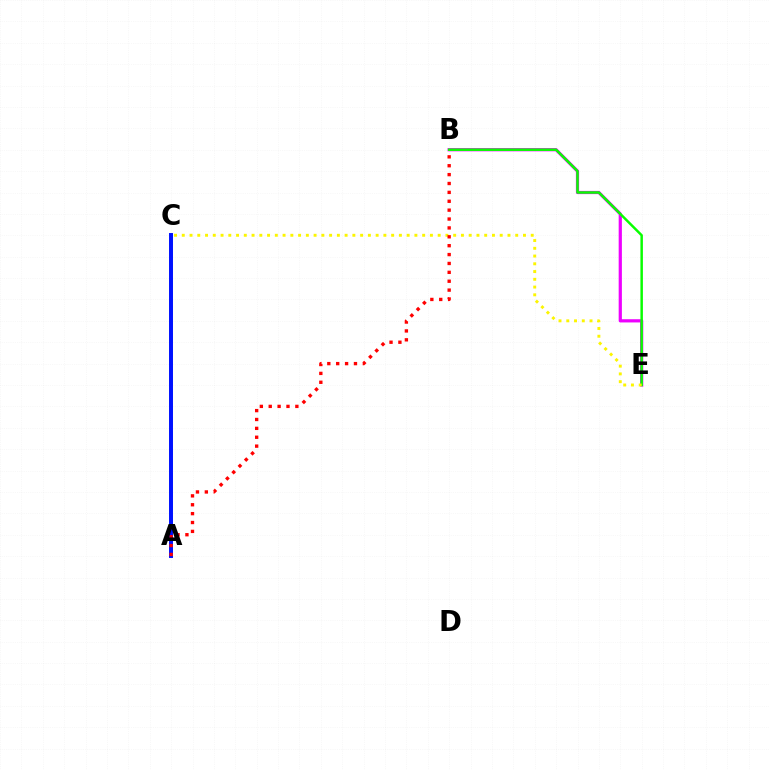{('A', 'C'): [{'color': '#00fff6', 'line_style': 'dashed', 'thickness': 1.9}, {'color': '#0010ff', 'line_style': 'solid', 'thickness': 2.85}], ('B', 'E'): [{'color': '#ee00ff', 'line_style': 'solid', 'thickness': 2.31}, {'color': '#08ff00', 'line_style': 'solid', 'thickness': 1.78}], ('C', 'E'): [{'color': '#fcf500', 'line_style': 'dotted', 'thickness': 2.11}], ('A', 'B'): [{'color': '#ff0000', 'line_style': 'dotted', 'thickness': 2.41}]}